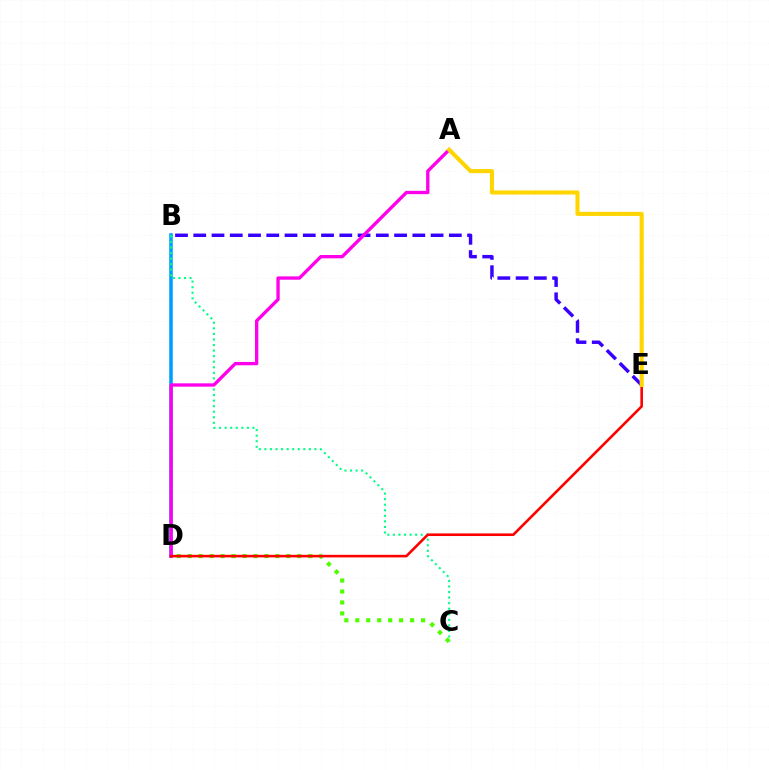{('B', 'D'): [{'color': '#009eff', 'line_style': 'solid', 'thickness': 2.55}], ('B', 'C'): [{'color': '#00ff86', 'line_style': 'dotted', 'thickness': 1.51}], ('C', 'D'): [{'color': '#4fff00', 'line_style': 'dotted', 'thickness': 2.98}], ('B', 'E'): [{'color': '#3700ff', 'line_style': 'dashed', 'thickness': 2.48}], ('A', 'D'): [{'color': '#ff00ed', 'line_style': 'solid', 'thickness': 2.4}], ('D', 'E'): [{'color': '#ff0000', 'line_style': 'solid', 'thickness': 1.87}], ('A', 'E'): [{'color': '#ffd500', 'line_style': 'solid', 'thickness': 2.94}]}